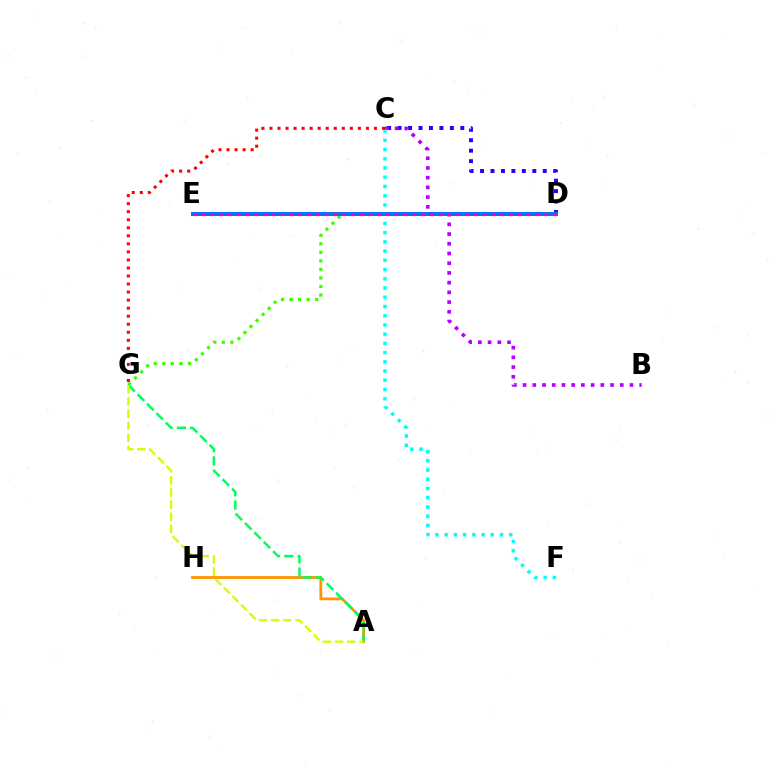{('C', 'D'): [{'color': '#2500ff', 'line_style': 'dotted', 'thickness': 2.84}], ('D', 'G'): [{'color': '#3dff00', 'line_style': 'dotted', 'thickness': 2.32}], ('B', 'C'): [{'color': '#b900ff', 'line_style': 'dotted', 'thickness': 2.64}], ('C', 'F'): [{'color': '#00fff6', 'line_style': 'dotted', 'thickness': 2.51}], ('A', 'H'): [{'color': '#ff9400', 'line_style': 'solid', 'thickness': 2.01}], ('D', 'E'): [{'color': '#0074ff', 'line_style': 'solid', 'thickness': 2.91}, {'color': '#ff00ac', 'line_style': 'dotted', 'thickness': 2.39}], ('C', 'G'): [{'color': '#ff0000', 'line_style': 'dotted', 'thickness': 2.18}], ('A', 'G'): [{'color': '#00ff5c', 'line_style': 'dashed', 'thickness': 1.8}, {'color': '#d1ff00', 'line_style': 'dashed', 'thickness': 1.65}]}